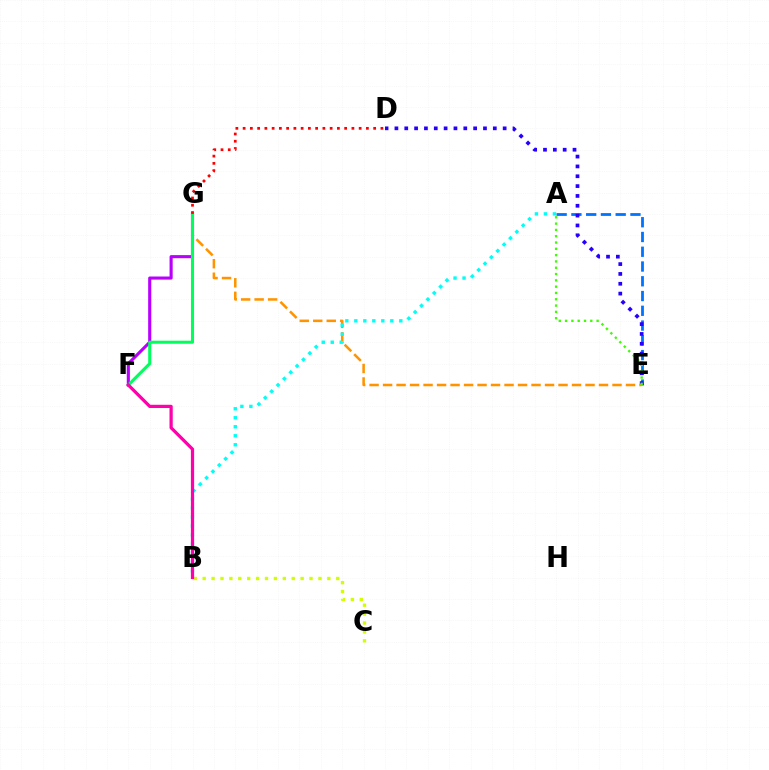{('A', 'E'): [{'color': '#0074ff', 'line_style': 'dashed', 'thickness': 2.01}, {'color': '#3dff00', 'line_style': 'dotted', 'thickness': 1.71}], ('D', 'E'): [{'color': '#2500ff', 'line_style': 'dotted', 'thickness': 2.67}], ('F', 'G'): [{'color': '#b900ff', 'line_style': 'solid', 'thickness': 2.24}, {'color': '#00ff5c', 'line_style': 'solid', 'thickness': 2.2}], ('E', 'G'): [{'color': '#ff9400', 'line_style': 'dashed', 'thickness': 1.83}], ('A', 'B'): [{'color': '#00fff6', 'line_style': 'dotted', 'thickness': 2.44}], ('B', 'C'): [{'color': '#d1ff00', 'line_style': 'dotted', 'thickness': 2.42}], ('D', 'G'): [{'color': '#ff0000', 'line_style': 'dotted', 'thickness': 1.97}], ('B', 'F'): [{'color': '#ff00ac', 'line_style': 'solid', 'thickness': 2.33}]}